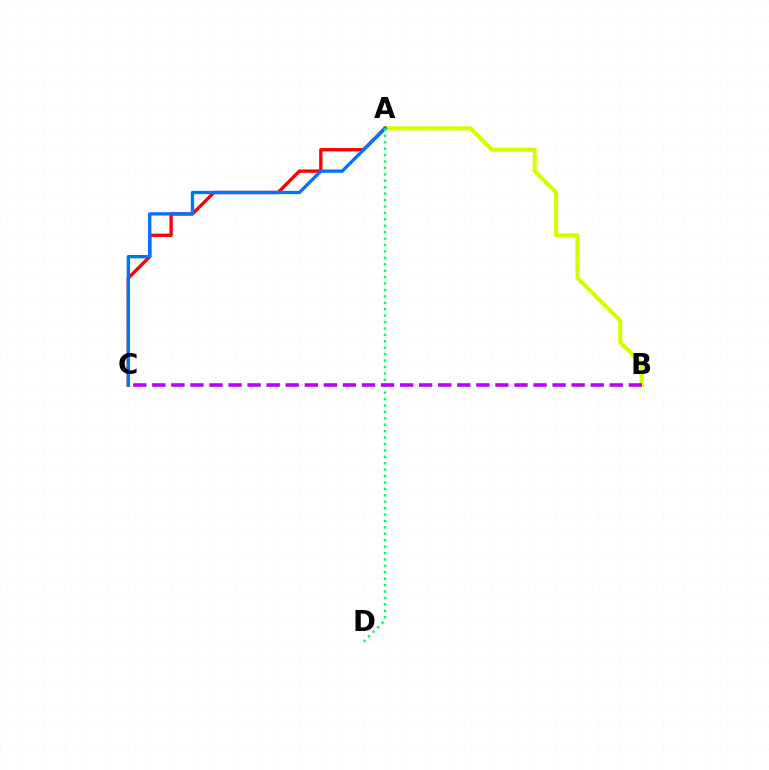{('A', 'B'): [{'color': '#d1ff00', 'line_style': 'solid', 'thickness': 2.97}], ('A', 'C'): [{'color': '#ff0000', 'line_style': 'solid', 'thickness': 2.41}, {'color': '#0074ff', 'line_style': 'solid', 'thickness': 2.39}], ('A', 'D'): [{'color': '#00ff5c', 'line_style': 'dotted', 'thickness': 1.74}], ('B', 'C'): [{'color': '#b900ff', 'line_style': 'dashed', 'thickness': 2.59}]}